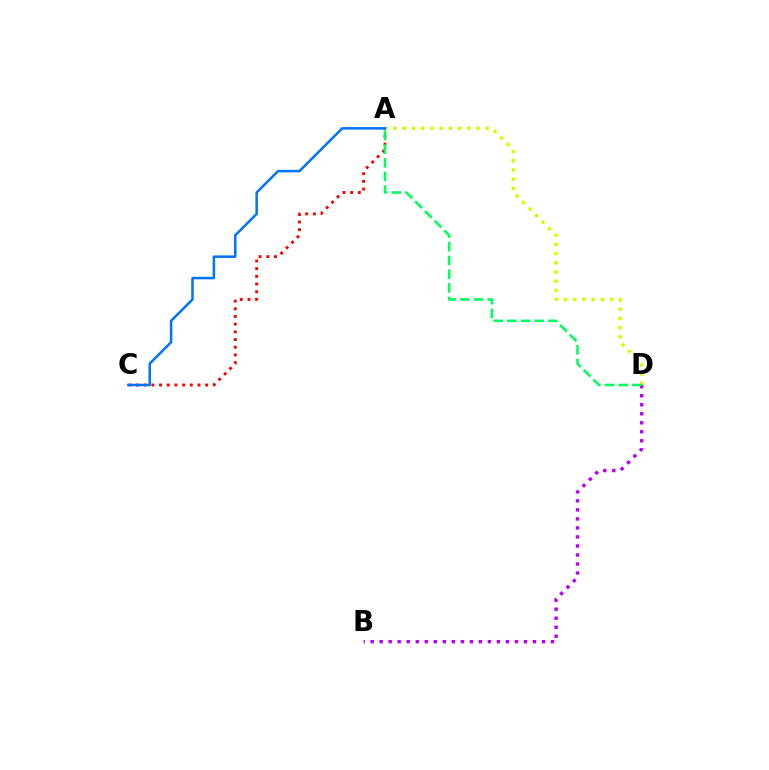{('A', 'C'): [{'color': '#ff0000', 'line_style': 'dotted', 'thickness': 2.09}, {'color': '#0074ff', 'line_style': 'solid', 'thickness': 1.81}], ('A', 'D'): [{'color': '#d1ff00', 'line_style': 'dotted', 'thickness': 2.5}, {'color': '#00ff5c', 'line_style': 'dashed', 'thickness': 1.86}], ('B', 'D'): [{'color': '#b900ff', 'line_style': 'dotted', 'thickness': 2.45}]}